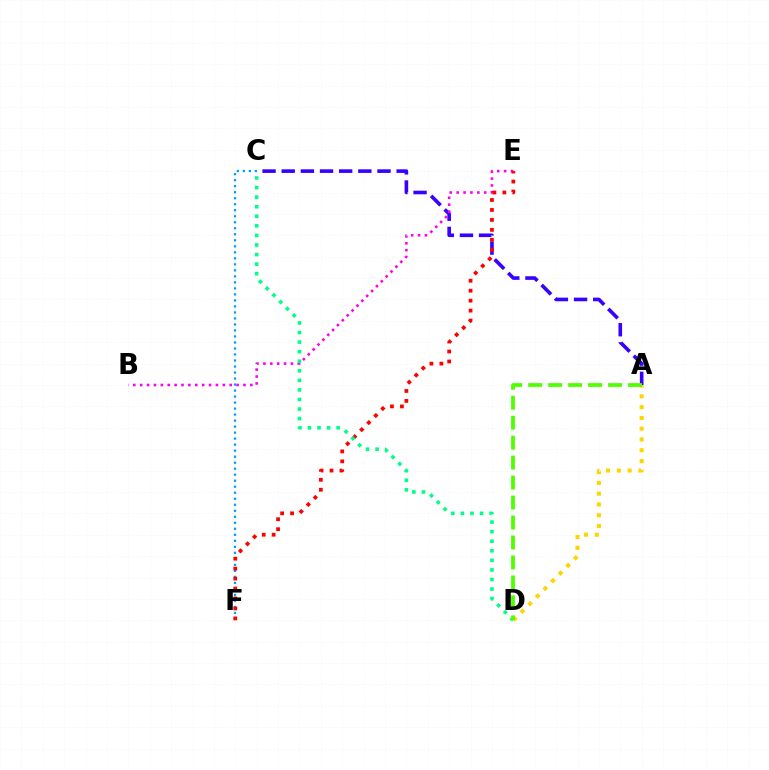{('A', 'C'): [{'color': '#3700ff', 'line_style': 'dashed', 'thickness': 2.6}], ('B', 'E'): [{'color': '#ff00ed', 'line_style': 'dotted', 'thickness': 1.87}], ('C', 'F'): [{'color': '#009eff', 'line_style': 'dotted', 'thickness': 1.63}], ('E', 'F'): [{'color': '#ff0000', 'line_style': 'dotted', 'thickness': 2.7}], ('C', 'D'): [{'color': '#00ff86', 'line_style': 'dotted', 'thickness': 2.6}], ('A', 'D'): [{'color': '#ffd500', 'line_style': 'dotted', 'thickness': 2.93}, {'color': '#4fff00', 'line_style': 'dashed', 'thickness': 2.71}]}